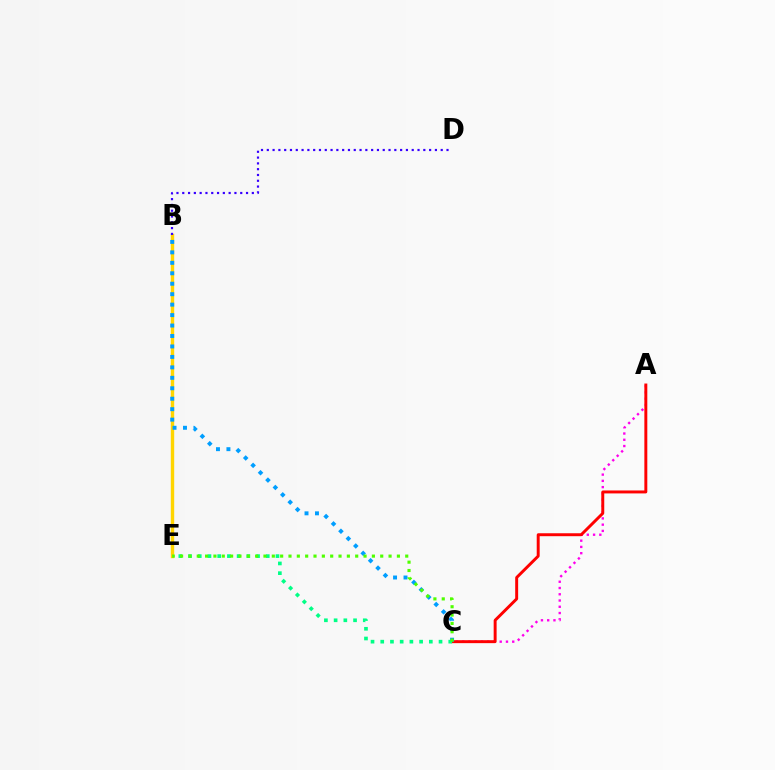{('B', 'E'): [{'color': '#ffd500', 'line_style': 'solid', 'thickness': 2.44}], ('A', 'C'): [{'color': '#ff00ed', 'line_style': 'dotted', 'thickness': 1.7}, {'color': '#ff0000', 'line_style': 'solid', 'thickness': 2.12}], ('B', 'D'): [{'color': '#3700ff', 'line_style': 'dotted', 'thickness': 1.58}], ('B', 'C'): [{'color': '#009eff', 'line_style': 'dotted', 'thickness': 2.84}], ('C', 'E'): [{'color': '#00ff86', 'line_style': 'dotted', 'thickness': 2.64}, {'color': '#4fff00', 'line_style': 'dotted', 'thickness': 2.27}]}